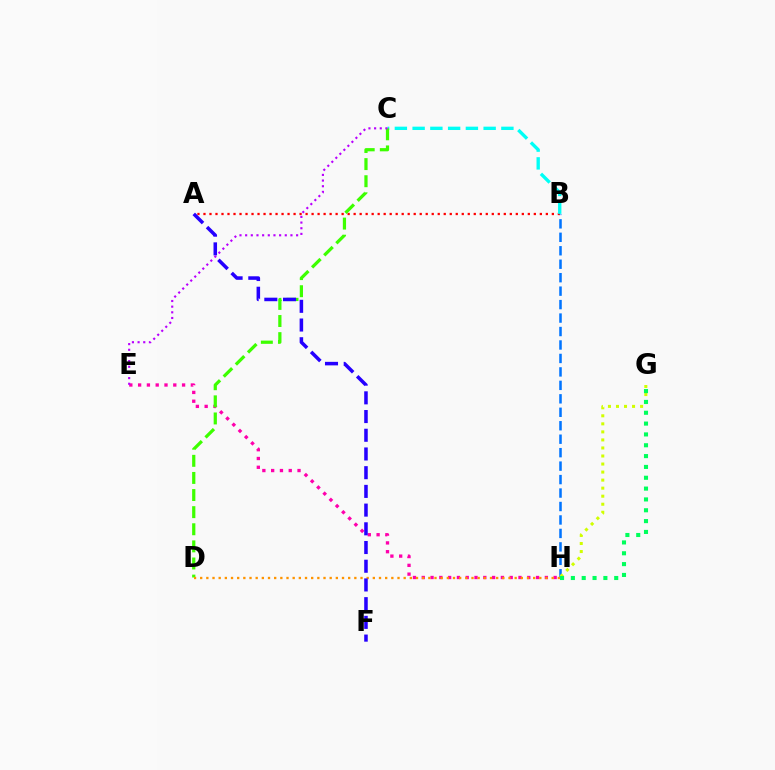{('E', 'H'): [{'color': '#ff00ac', 'line_style': 'dotted', 'thickness': 2.39}], ('A', 'B'): [{'color': '#ff0000', 'line_style': 'dotted', 'thickness': 1.63}], ('B', 'C'): [{'color': '#00fff6', 'line_style': 'dashed', 'thickness': 2.41}], ('C', 'D'): [{'color': '#3dff00', 'line_style': 'dashed', 'thickness': 2.32}], ('B', 'H'): [{'color': '#0074ff', 'line_style': 'dashed', 'thickness': 1.83}], ('D', 'H'): [{'color': '#ff9400', 'line_style': 'dotted', 'thickness': 1.68}], ('A', 'F'): [{'color': '#2500ff', 'line_style': 'dashed', 'thickness': 2.54}], ('G', 'H'): [{'color': '#d1ff00', 'line_style': 'dotted', 'thickness': 2.18}, {'color': '#00ff5c', 'line_style': 'dotted', 'thickness': 2.94}], ('C', 'E'): [{'color': '#b900ff', 'line_style': 'dotted', 'thickness': 1.54}]}